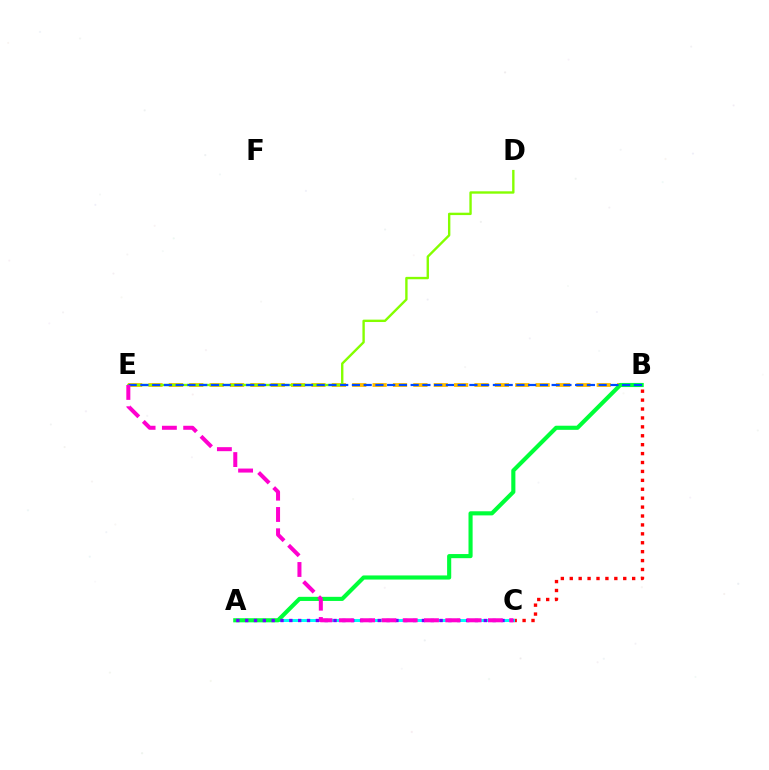{('B', 'E'): [{'color': '#ffbd00', 'line_style': 'dashed', 'thickness': 2.77}, {'color': '#004bff', 'line_style': 'dashed', 'thickness': 1.6}], ('D', 'E'): [{'color': '#84ff00', 'line_style': 'solid', 'thickness': 1.72}], ('B', 'C'): [{'color': '#ff0000', 'line_style': 'dotted', 'thickness': 2.42}], ('A', 'C'): [{'color': '#00fff6', 'line_style': 'solid', 'thickness': 2.15}, {'color': '#7200ff', 'line_style': 'dotted', 'thickness': 2.4}], ('A', 'B'): [{'color': '#00ff39', 'line_style': 'solid', 'thickness': 2.96}], ('C', 'E'): [{'color': '#ff00cf', 'line_style': 'dashed', 'thickness': 2.89}]}